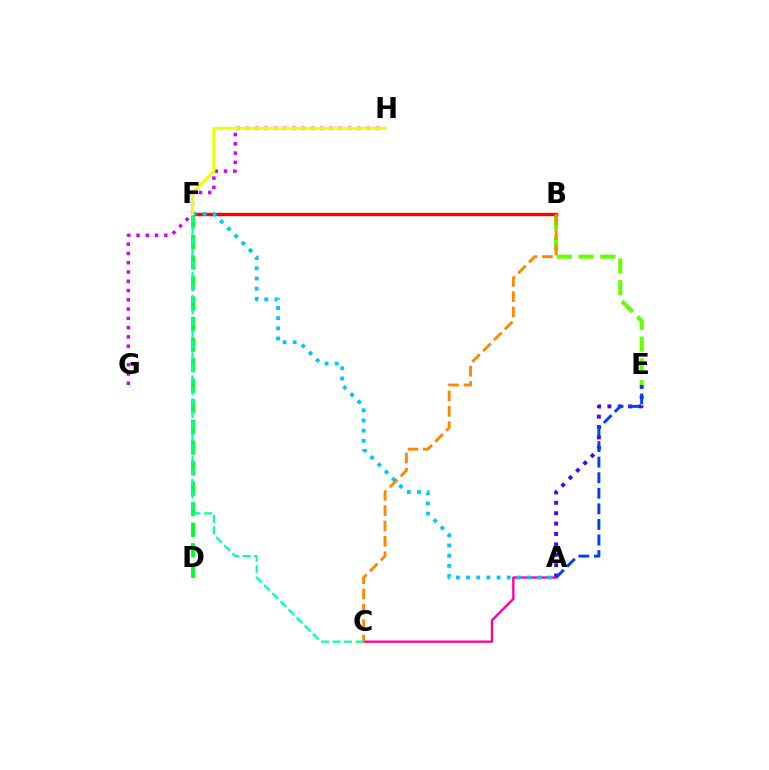{('D', 'F'): [{'color': '#00ff27', 'line_style': 'dashed', 'thickness': 2.79}], ('G', 'H'): [{'color': '#d600ff', 'line_style': 'dotted', 'thickness': 2.52}], ('B', 'E'): [{'color': '#66ff00', 'line_style': 'dashed', 'thickness': 2.95}], ('B', 'F'): [{'color': '#ff0000', 'line_style': 'solid', 'thickness': 2.42}], ('A', 'E'): [{'color': '#4f00ff', 'line_style': 'dotted', 'thickness': 2.82}, {'color': '#003fff', 'line_style': 'dashed', 'thickness': 2.12}], ('A', 'C'): [{'color': '#ff00a0', 'line_style': 'solid', 'thickness': 1.69}], ('B', 'C'): [{'color': '#ff8800', 'line_style': 'dashed', 'thickness': 2.09}], ('A', 'F'): [{'color': '#00c7ff', 'line_style': 'dotted', 'thickness': 2.76}], ('C', 'F'): [{'color': '#00ffaf', 'line_style': 'dashed', 'thickness': 1.56}], ('F', 'H'): [{'color': '#eeff00', 'line_style': 'solid', 'thickness': 2.17}]}